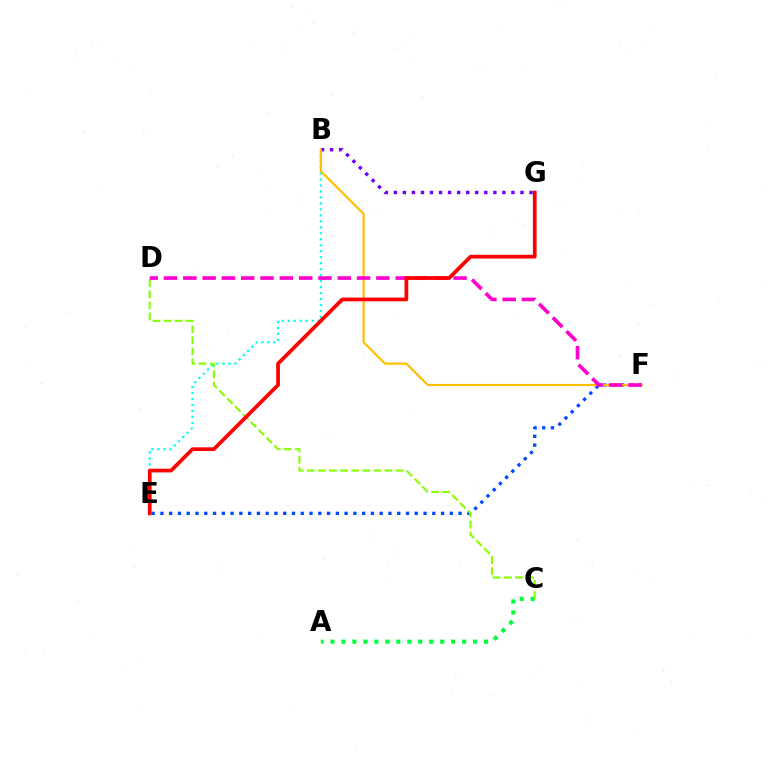{('E', 'F'): [{'color': '#004bff', 'line_style': 'dotted', 'thickness': 2.38}], ('B', 'E'): [{'color': '#00fff6', 'line_style': 'dotted', 'thickness': 1.62}], ('B', 'G'): [{'color': '#7200ff', 'line_style': 'dotted', 'thickness': 2.46}], ('B', 'F'): [{'color': '#ffbd00', 'line_style': 'solid', 'thickness': 1.55}], ('A', 'C'): [{'color': '#00ff39', 'line_style': 'dotted', 'thickness': 2.98}], ('C', 'D'): [{'color': '#84ff00', 'line_style': 'dashed', 'thickness': 1.51}], ('D', 'F'): [{'color': '#ff00cf', 'line_style': 'dashed', 'thickness': 2.62}], ('E', 'G'): [{'color': '#ff0000', 'line_style': 'solid', 'thickness': 2.68}]}